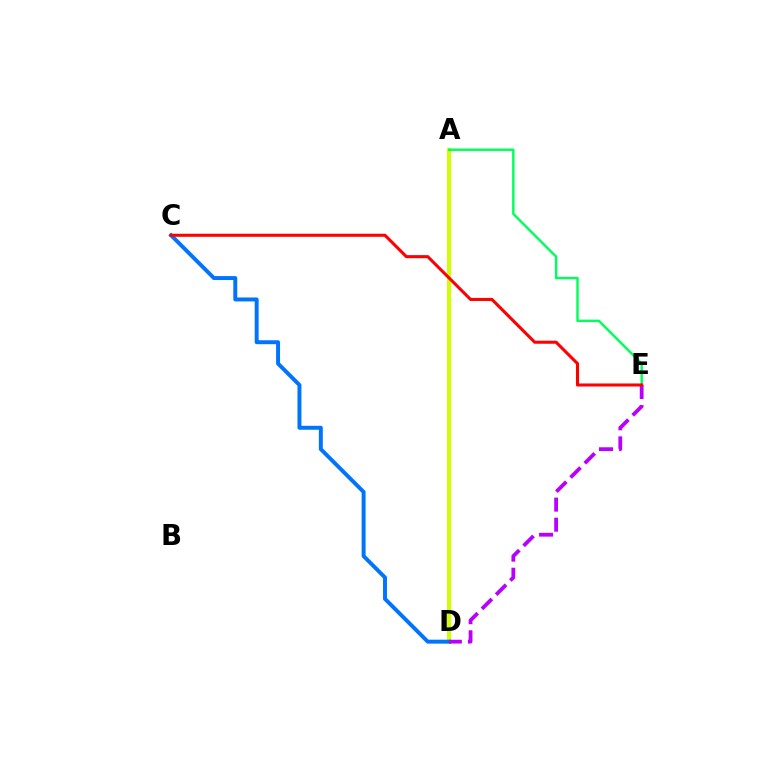{('A', 'D'): [{'color': '#d1ff00', 'line_style': 'solid', 'thickness': 2.92}], ('C', 'D'): [{'color': '#0074ff', 'line_style': 'solid', 'thickness': 2.84}], ('D', 'E'): [{'color': '#b900ff', 'line_style': 'dashed', 'thickness': 2.73}], ('A', 'E'): [{'color': '#00ff5c', 'line_style': 'solid', 'thickness': 1.75}], ('C', 'E'): [{'color': '#ff0000', 'line_style': 'solid', 'thickness': 2.21}]}